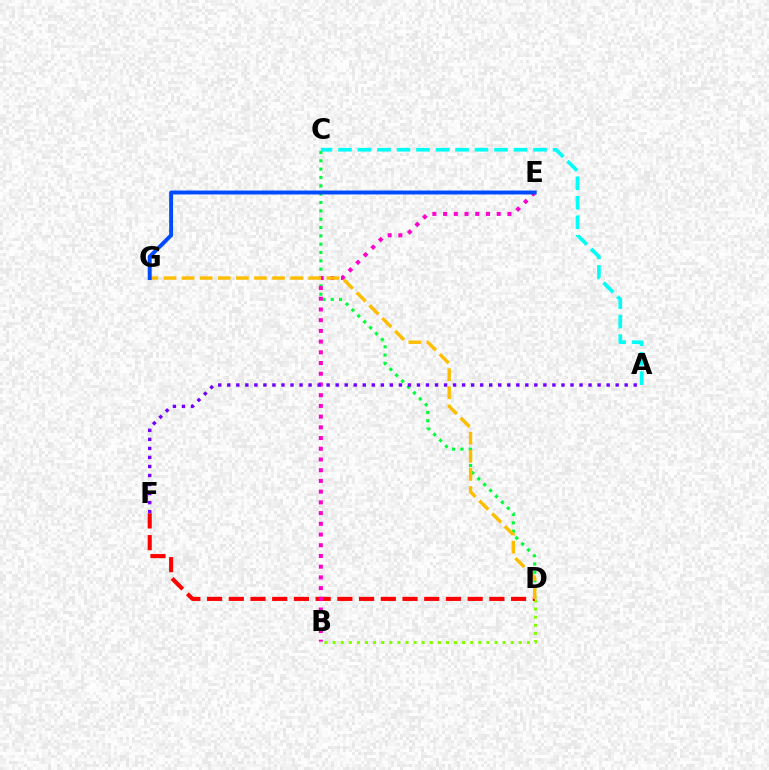{('B', 'D'): [{'color': '#84ff00', 'line_style': 'dotted', 'thickness': 2.2}], ('C', 'D'): [{'color': '#00ff39', 'line_style': 'dotted', 'thickness': 2.26}], ('D', 'F'): [{'color': '#ff0000', 'line_style': 'dashed', 'thickness': 2.95}], ('A', 'C'): [{'color': '#00fff6', 'line_style': 'dashed', 'thickness': 2.65}], ('B', 'E'): [{'color': '#ff00cf', 'line_style': 'dotted', 'thickness': 2.91}], ('D', 'G'): [{'color': '#ffbd00', 'line_style': 'dashed', 'thickness': 2.46}], ('E', 'G'): [{'color': '#004bff', 'line_style': 'solid', 'thickness': 2.82}], ('A', 'F'): [{'color': '#7200ff', 'line_style': 'dotted', 'thickness': 2.45}]}